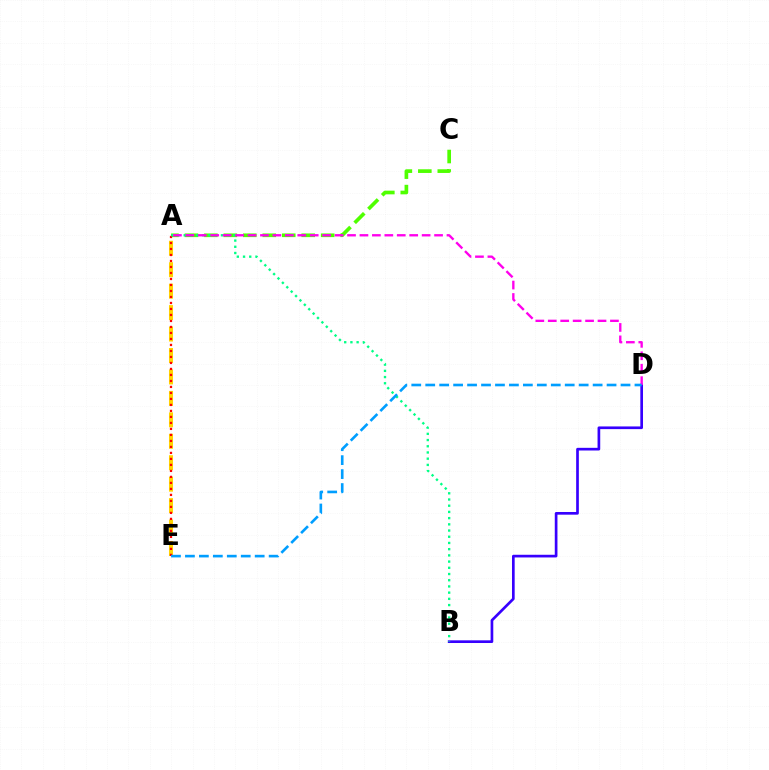{('A', 'C'): [{'color': '#4fff00', 'line_style': 'dashed', 'thickness': 2.64}], ('A', 'E'): [{'color': '#ffd500', 'line_style': 'dashed', 'thickness': 2.91}, {'color': '#ff0000', 'line_style': 'dotted', 'thickness': 1.63}], ('B', 'D'): [{'color': '#3700ff', 'line_style': 'solid', 'thickness': 1.93}], ('A', 'B'): [{'color': '#00ff86', 'line_style': 'dotted', 'thickness': 1.69}], ('A', 'D'): [{'color': '#ff00ed', 'line_style': 'dashed', 'thickness': 1.69}], ('D', 'E'): [{'color': '#009eff', 'line_style': 'dashed', 'thickness': 1.9}]}